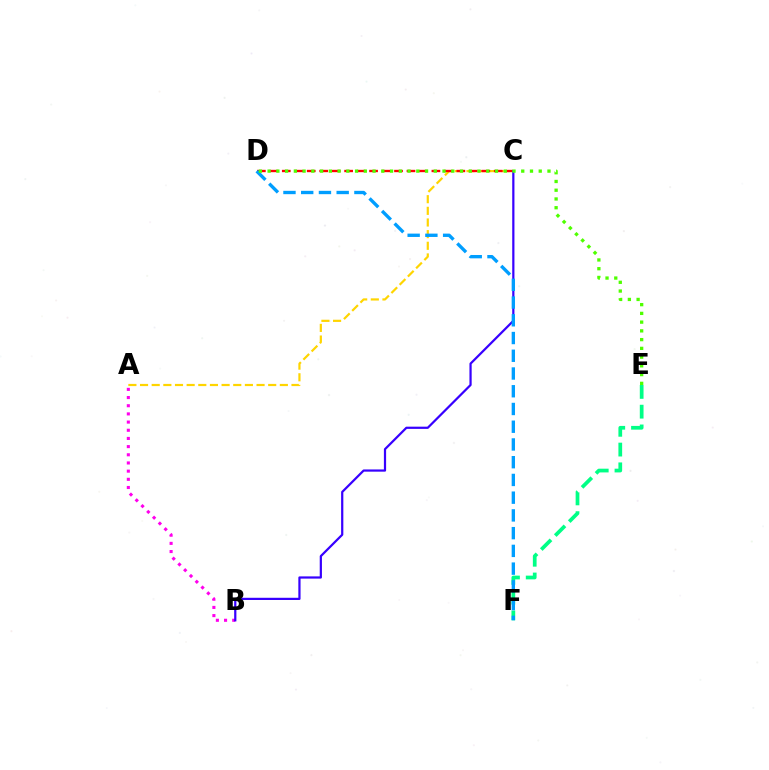{('A', 'C'): [{'color': '#ffd500', 'line_style': 'dashed', 'thickness': 1.58}], ('A', 'B'): [{'color': '#ff00ed', 'line_style': 'dotted', 'thickness': 2.22}], ('C', 'D'): [{'color': '#ff0000', 'line_style': 'dashed', 'thickness': 1.69}], ('E', 'F'): [{'color': '#00ff86', 'line_style': 'dashed', 'thickness': 2.69}], ('B', 'C'): [{'color': '#3700ff', 'line_style': 'solid', 'thickness': 1.6}], ('D', 'F'): [{'color': '#009eff', 'line_style': 'dashed', 'thickness': 2.41}], ('D', 'E'): [{'color': '#4fff00', 'line_style': 'dotted', 'thickness': 2.38}]}